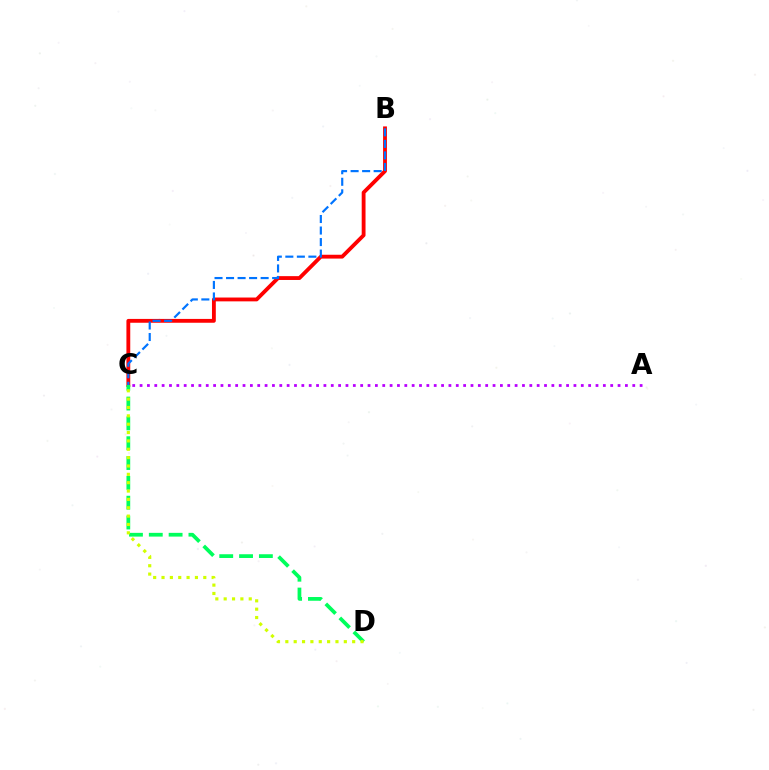{('B', 'C'): [{'color': '#ff0000', 'line_style': 'solid', 'thickness': 2.76}, {'color': '#0074ff', 'line_style': 'dashed', 'thickness': 1.57}], ('C', 'D'): [{'color': '#00ff5c', 'line_style': 'dashed', 'thickness': 2.69}, {'color': '#d1ff00', 'line_style': 'dotted', 'thickness': 2.27}], ('A', 'C'): [{'color': '#b900ff', 'line_style': 'dotted', 'thickness': 2.0}]}